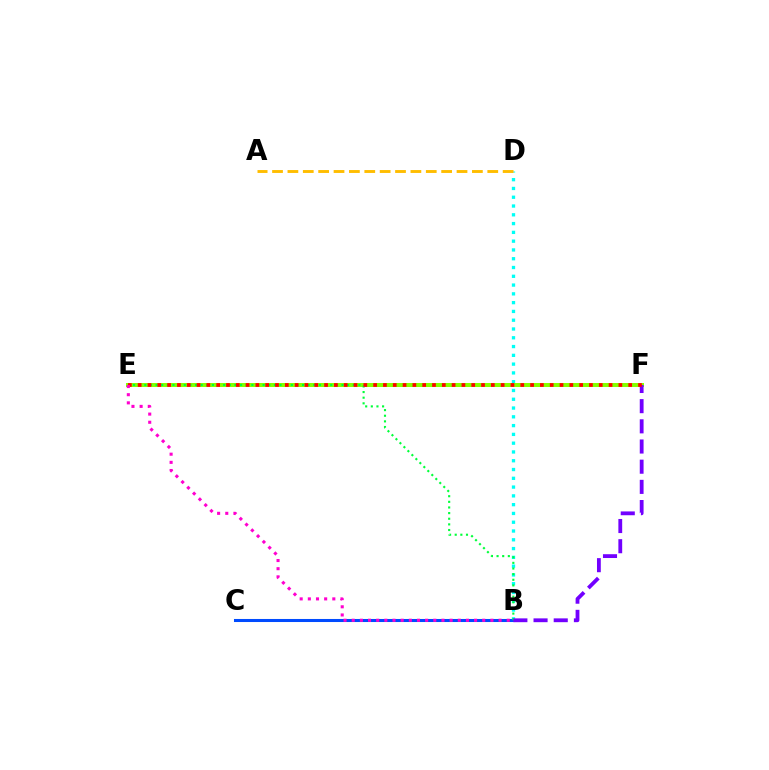{('B', 'D'): [{'color': '#00fff6', 'line_style': 'dotted', 'thickness': 2.39}], ('E', 'F'): [{'color': '#84ff00', 'line_style': 'solid', 'thickness': 2.88}, {'color': '#ff0000', 'line_style': 'dotted', 'thickness': 2.67}], ('B', 'C'): [{'color': '#004bff', 'line_style': 'solid', 'thickness': 2.2}], ('B', 'E'): [{'color': '#00ff39', 'line_style': 'dotted', 'thickness': 1.53}, {'color': '#ff00cf', 'line_style': 'dotted', 'thickness': 2.22}], ('B', 'F'): [{'color': '#7200ff', 'line_style': 'dashed', 'thickness': 2.74}], ('A', 'D'): [{'color': '#ffbd00', 'line_style': 'dashed', 'thickness': 2.09}]}